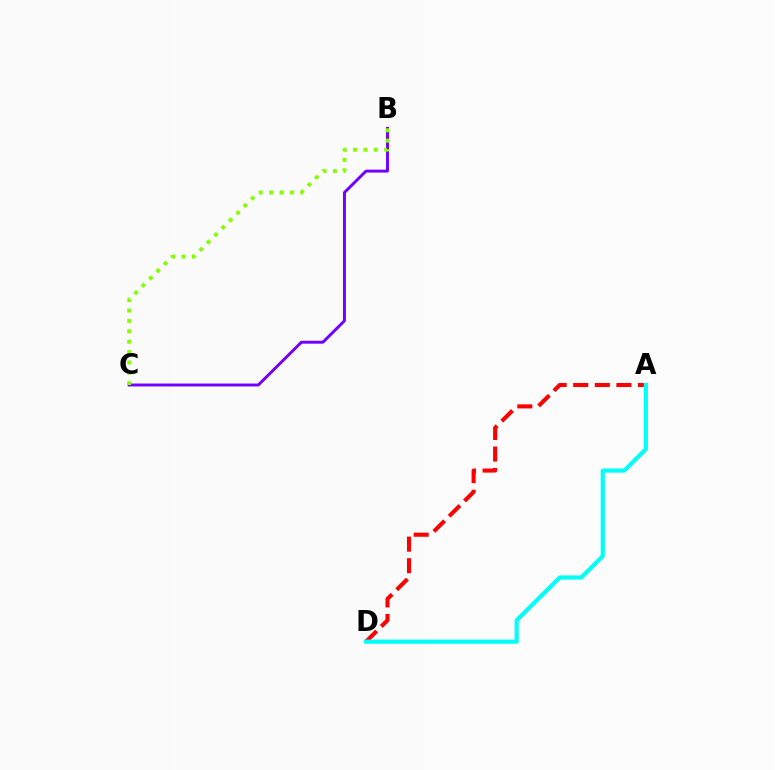{('A', 'D'): [{'color': '#ff0000', 'line_style': 'dashed', 'thickness': 2.93}, {'color': '#00fff6', 'line_style': 'solid', 'thickness': 2.99}], ('B', 'C'): [{'color': '#7200ff', 'line_style': 'solid', 'thickness': 2.12}, {'color': '#84ff00', 'line_style': 'dotted', 'thickness': 2.82}]}